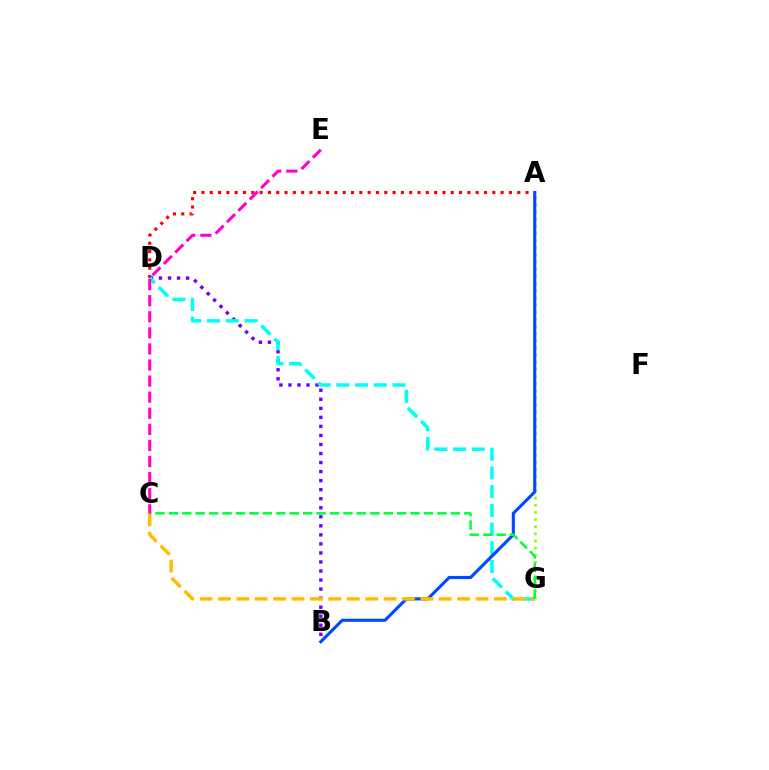{('A', 'G'): [{'color': '#84ff00', 'line_style': 'dotted', 'thickness': 1.94}], ('A', 'D'): [{'color': '#ff0000', 'line_style': 'dotted', 'thickness': 2.26}], ('B', 'D'): [{'color': '#7200ff', 'line_style': 'dotted', 'thickness': 2.46}], ('D', 'G'): [{'color': '#00fff6', 'line_style': 'dashed', 'thickness': 2.54}], ('A', 'B'): [{'color': '#004bff', 'line_style': 'solid', 'thickness': 2.26}], ('C', 'G'): [{'color': '#ffbd00', 'line_style': 'dashed', 'thickness': 2.5}, {'color': '#00ff39', 'line_style': 'dashed', 'thickness': 1.82}], ('C', 'E'): [{'color': '#ff00cf', 'line_style': 'dashed', 'thickness': 2.19}]}